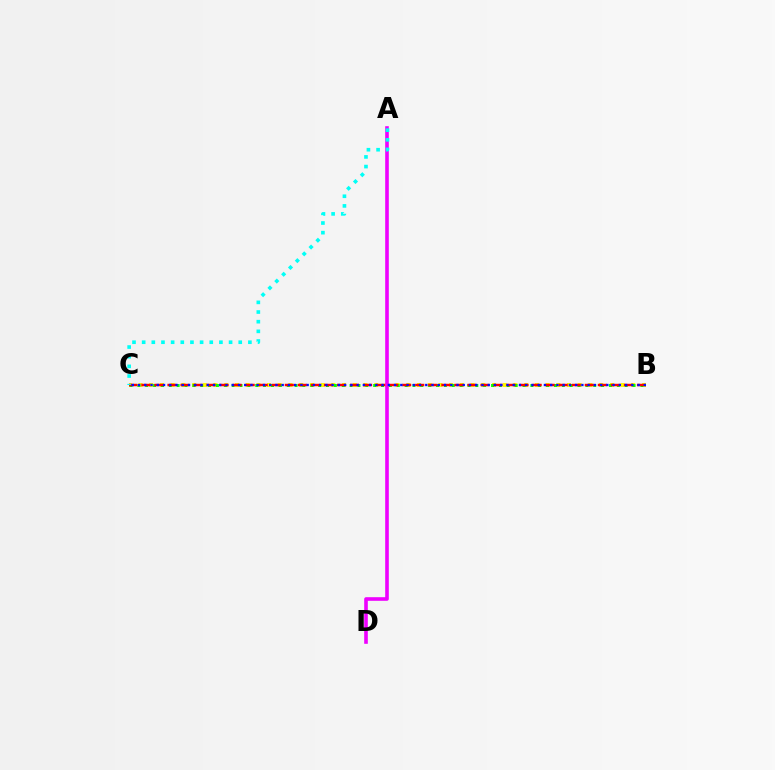{('B', 'C'): [{'color': '#fcf500', 'line_style': 'dotted', 'thickness': 2.91}, {'color': '#08ff00', 'line_style': 'dotted', 'thickness': 2.14}, {'color': '#ff0000', 'line_style': 'dashed', 'thickness': 1.77}, {'color': '#0010ff', 'line_style': 'dotted', 'thickness': 1.7}], ('A', 'D'): [{'color': '#ee00ff', 'line_style': 'solid', 'thickness': 2.6}], ('A', 'C'): [{'color': '#00fff6', 'line_style': 'dotted', 'thickness': 2.62}]}